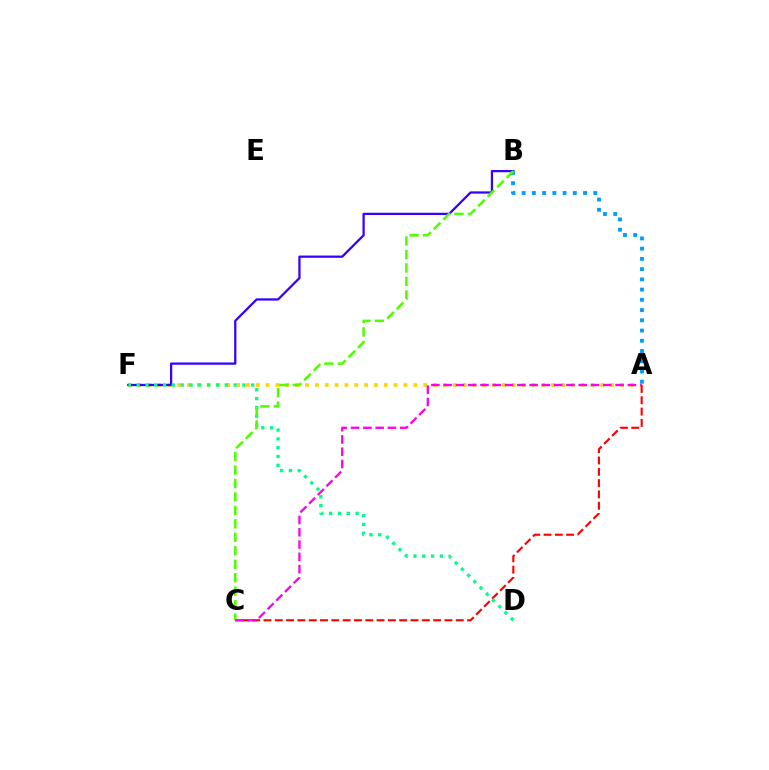{('A', 'F'): [{'color': '#ffd500', 'line_style': 'dotted', 'thickness': 2.67}], ('A', 'C'): [{'color': '#ff0000', 'line_style': 'dashed', 'thickness': 1.54}, {'color': '#ff00ed', 'line_style': 'dashed', 'thickness': 1.67}], ('B', 'F'): [{'color': '#3700ff', 'line_style': 'solid', 'thickness': 1.63}], ('A', 'B'): [{'color': '#009eff', 'line_style': 'dotted', 'thickness': 2.78}], ('D', 'F'): [{'color': '#00ff86', 'line_style': 'dotted', 'thickness': 2.39}], ('B', 'C'): [{'color': '#4fff00', 'line_style': 'dashed', 'thickness': 1.83}]}